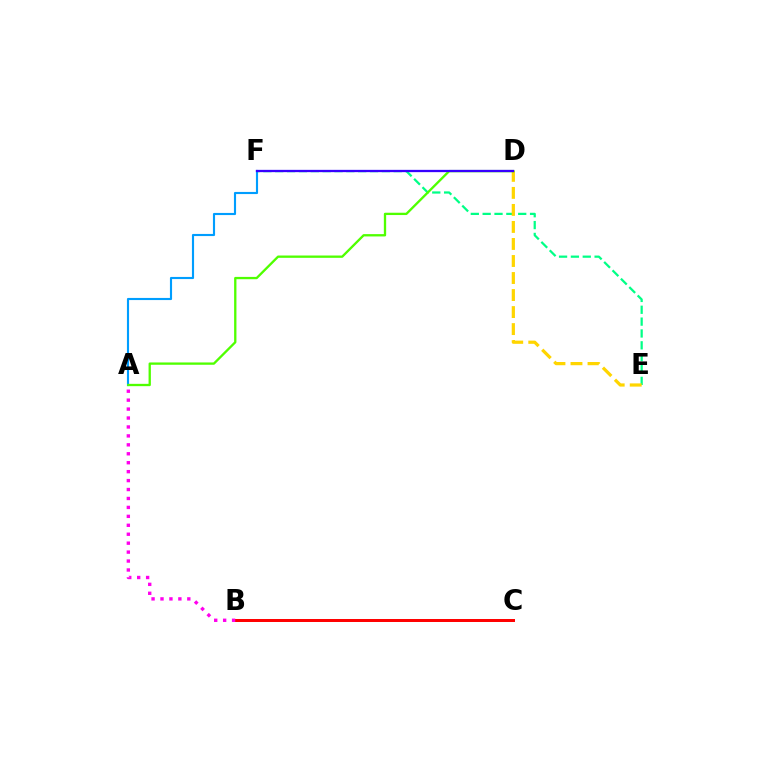{('B', 'C'): [{'color': '#ff0000', 'line_style': 'solid', 'thickness': 2.15}], ('E', 'F'): [{'color': '#00ff86', 'line_style': 'dashed', 'thickness': 1.61}], ('A', 'B'): [{'color': '#ff00ed', 'line_style': 'dotted', 'thickness': 2.43}], ('D', 'E'): [{'color': '#ffd500', 'line_style': 'dashed', 'thickness': 2.31}], ('A', 'F'): [{'color': '#009eff', 'line_style': 'solid', 'thickness': 1.53}], ('A', 'D'): [{'color': '#4fff00', 'line_style': 'solid', 'thickness': 1.67}], ('D', 'F'): [{'color': '#3700ff', 'line_style': 'solid', 'thickness': 1.65}]}